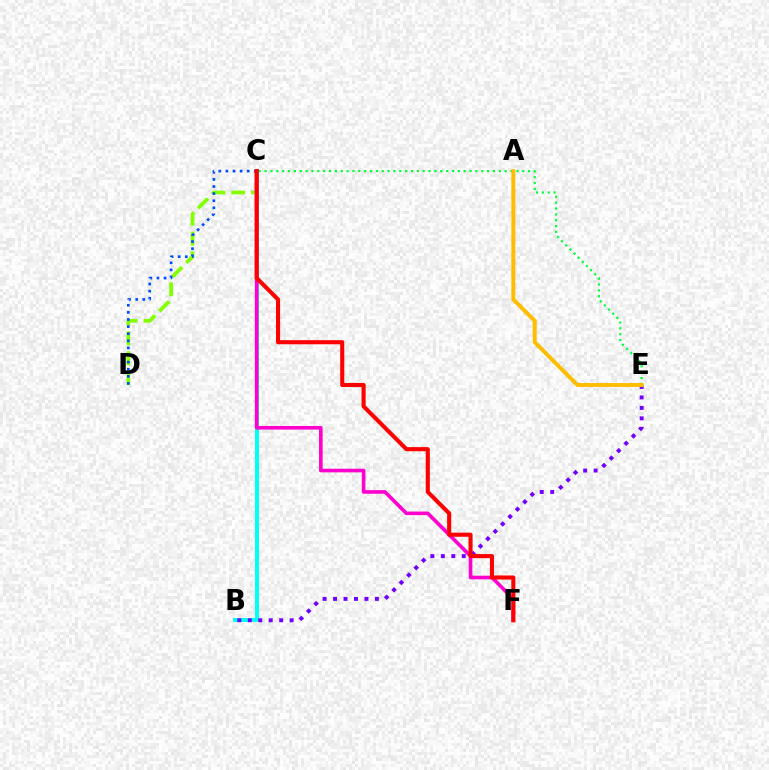{('C', 'D'): [{'color': '#84ff00', 'line_style': 'dashed', 'thickness': 2.69}, {'color': '#004bff', 'line_style': 'dotted', 'thickness': 1.93}], ('B', 'C'): [{'color': '#00fff6', 'line_style': 'solid', 'thickness': 2.85}], ('B', 'E'): [{'color': '#7200ff', 'line_style': 'dotted', 'thickness': 2.84}], ('C', 'E'): [{'color': '#00ff39', 'line_style': 'dotted', 'thickness': 1.59}], ('C', 'F'): [{'color': '#ff00cf', 'line_style': 'solid', 'thickness': 2.61}, {'color': '#ff0000', 'line_style': 'solid', 'thickness': 2.95}], ('A', 'E'): [{'color': '#ffbd00', 'line_style': 'solid', 'thickness': 2.85}]}